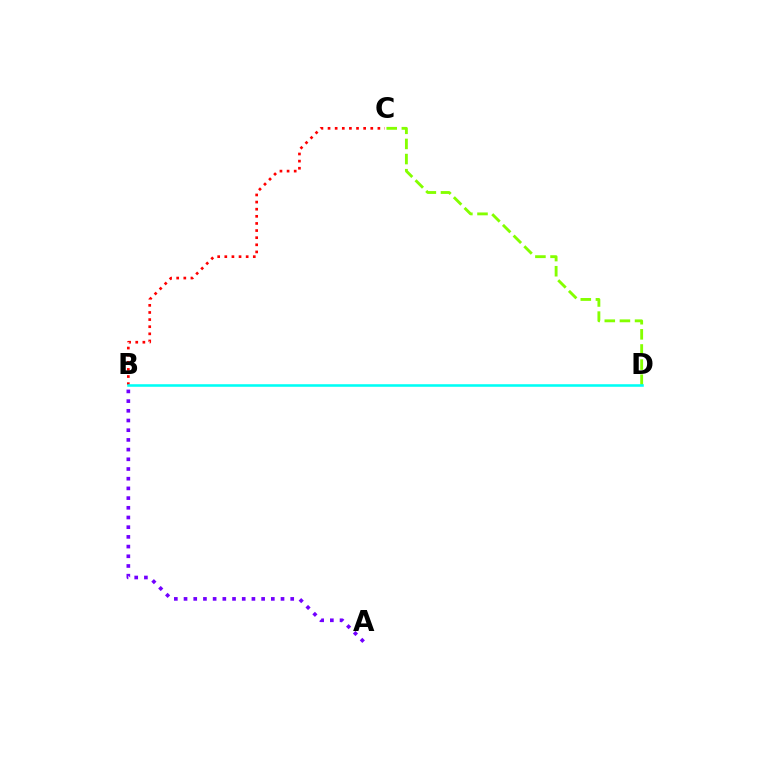{('B', 'C'): [{'color': '#ff0000', 'line_style': 'dotted', 'thickness': 1.93}], ('A', 'B'): [{'color': '#7200ff', 'line_style': 'dotted', 'thickness': 2.63}], ('C', 'D'): [{'color': '#84ff00', 'line_style': 'dashed', 'thickness': 2.05}], ('B', 'D'): [{'color': '#00fff6', 'line_style': 'solid', 'thickness': 1.85}]}